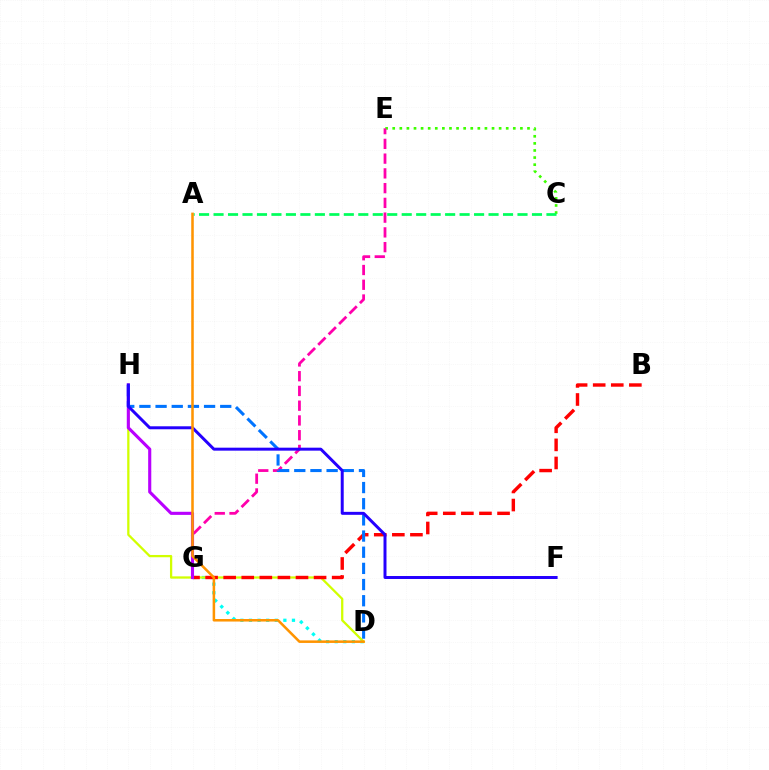{('C', 'E'): [{'color': '#3dff00', 'line_style': 'dotted', 'thickness': 1.93}], ('E', 'G'): [{'color': '#ff00ac', 'line_style': 'dashed', 'thickness': 2.0}], ('D', 'G'): [{'color': '#00fff6', 'line_style': 'dotted', 'thickness': 2.34}], ('D', 'H'): [{'color': '#d1ff00', 'line_style': 'solid', 'thickness': 1.64}, {'color': '#0074ff', 'line_style': 'dashed', 'thickness': 2.2}], ('B', 'G'): [{'color': '#ff0000', 'line_style': 'dashed', 'thickness': 2.46}], ('G', 'H'): [{'color': '#b900ff', 'line_style': 'solid', 'thickness': 2.24}], ('A', 'C'): [{'color': '#00ff5c', 'line_style': 'dashed', 'thickness': 1.97}], ('F', 'H'): [{'color': '#2500ff', 'line_style': 'solid', 'thickness': 2.14}], ('A', 'D'): [{'color': '#ff9400', 'line_style': 'solid', 'thickness': 1.83}]}